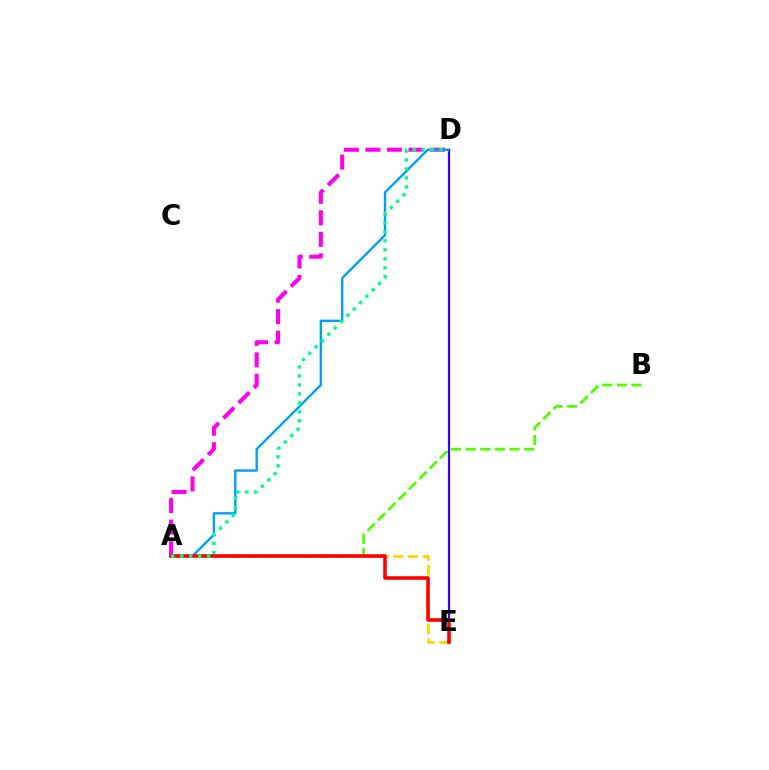{('A', 'D'): [{'color': '#ff00ed', 'line_style': 'dashed', 'thickness': 2.92}, {'color': '#009eff', 'line_style': 'solid', 'thickness': 1.71}, {'color': '#00ff86', 'line_style': 'dotted', 'thickness': 2.44}], ('A', 'B'): [{'color': '#4fff00', 'line_style': 'dashed', 'thickness': 1.99}], ('A', 'E'): [{'color': '#ffd500', 'line_style': 'dashed', 'thickness': 1.99}, {'color': '#ff0000', 'line_style': 'solid', 'thickness': 2.57}], ('D', 'E'): [{'color': '#3700ff', 'line_style': 'solid', 'thickness': 1.59}]}